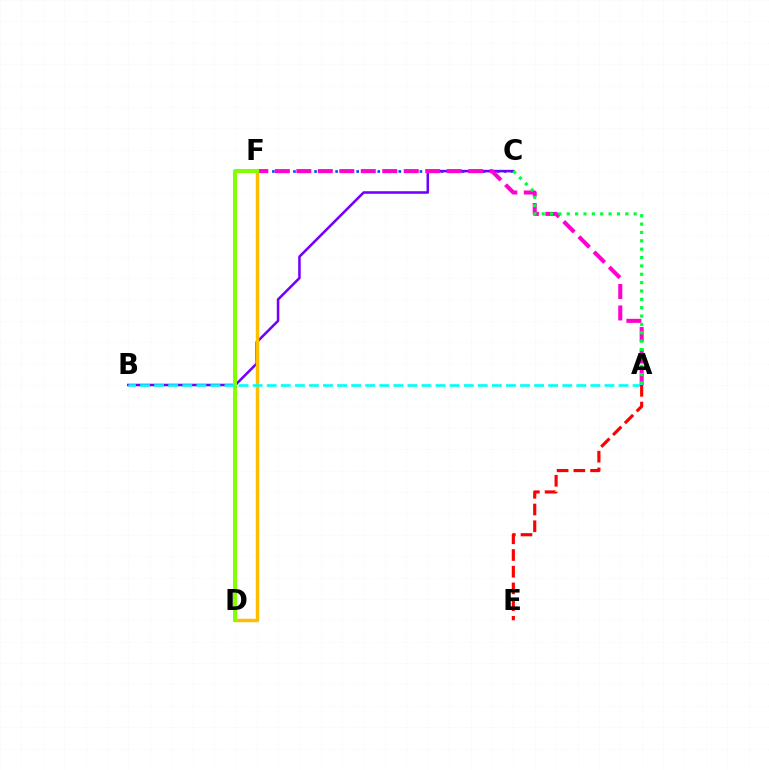{('C', 'F'): [{'color': '#004bff', 'line_style': 'dotted', 'thickness': 1.91}], ('B', 'C'): [{'color': '#7200ff', 'line_style': 'solid', 'thickness': 1.83}], ('A', 'F'): [{'color': '#ff00cf', 'line_style': 'dashed', 'thickness': 2.92}], ('D', 'F'): [{'color': '#ffbd00', 'line_style': 'solid', 'thickness': 2.5}, {'color': '#84ff00', 'line_style': 'solid', 'thickness': 2.9}], ('A', 'C'): [{'color': '#00ff39', 'line_style': 'dotted', 'thickness': 2.27}], ('A', 'B'): [{'color': '#00fff6', 'line_style': 'dashed', 'thickness': 1.91}], ('A', 'E'): [{'color': '#ff0000', 'line_style': 'dashed', 'thickness': 2.27}]}